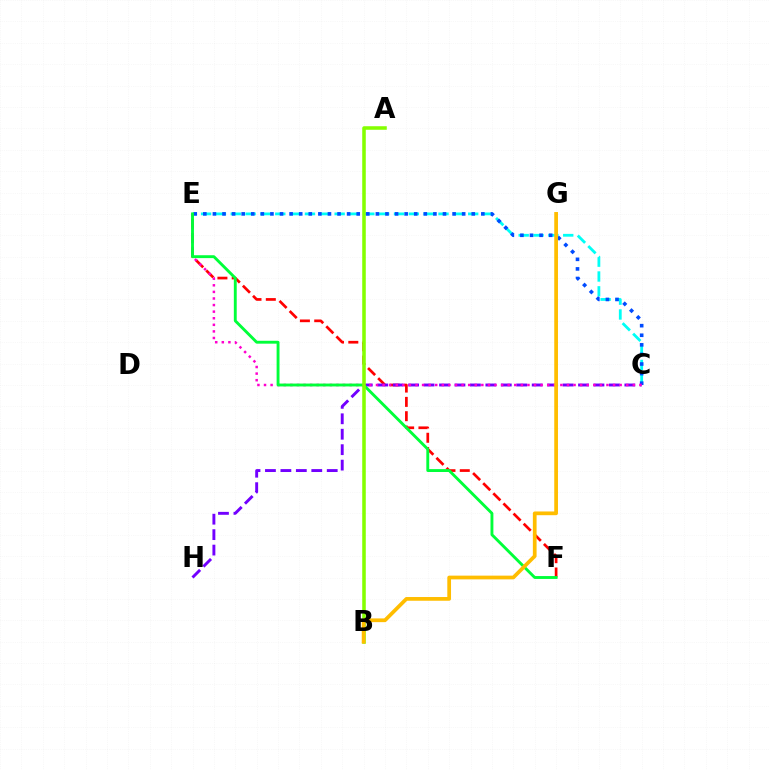{('C', 'E'): [{'color': '#00fff6', 'line_style': 'dashed', 'thickness': 2.02}, {'color': '#004bff', 'line_style': 'dotted', 'thickness': 2.6}, {'color': '#ff00cf', 'line_style': 'dotted', 'thickness': 1.79}], ('E', 'F'): [{'color': '#ff0000', 'line_style': 'dashed', 'thickness': 1.94}, {'color': '#00ff39', 'line_style': 'solid', 'thickness': 2.08}], ('C', 'H'): [{'color': '#7200ff', 'line_style': 'dashed', 'thickness': 2.1}], ('A', 'B'): [{'color': '#84ff00', 'line_style': 'solid', 'thickness': 2.55}], ('B', 'G'): [{'color': '#ffbd00', 'line_style': 'solid', 'thickness': 2.68}]}